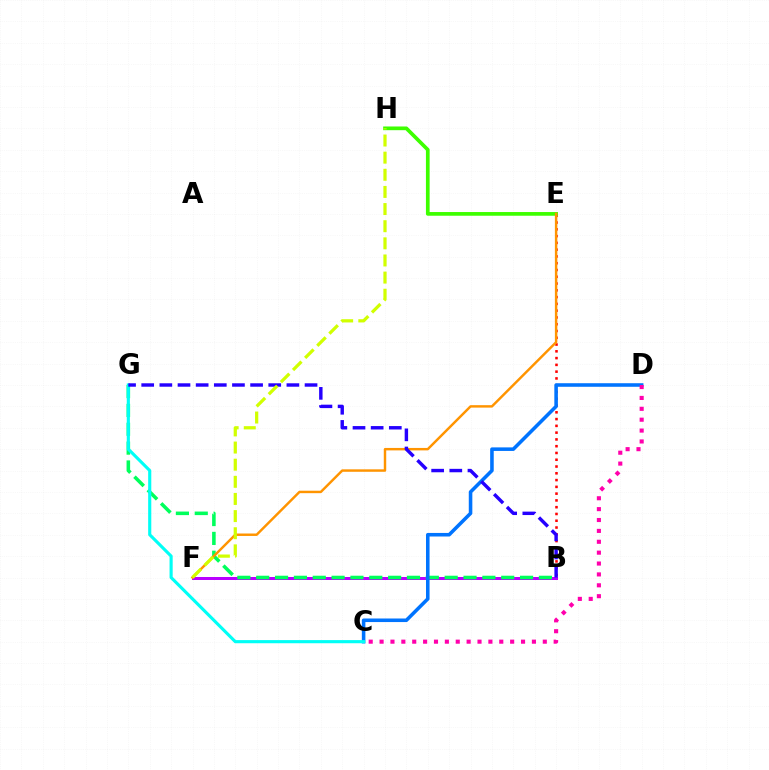{('B', 'E'): [{'color': '#ff0000', 'line_style': 'dotted', 'thickness': 1.84}], ('E', 'H'): [{'color': '#3dff00', 'line_style': 'solid', 'thickness': 2.66}], ('B', 'F'): [{'color': '#b900ff', 'line_style': 'solid', 'thickness': 2.16}], ('B', 'G'): [{'color': '#00ff5c', 'line_style': 'dashed', 'thickness': 2.56}, {'color': '#2500ff', 'line_style': 'dashed', 'thickness': 2.47}], ('E', 'F'): [{'color': '#ff9400', 'line_style': 'solid', 'thickness': 1.76}], ('C', 'D'): [{'color': '#0074ff', 'line_style': 'solid', 'thickness': 2.56}, {'color': '#ff00ac', 'line_style': 'dotted', 'thickness': 2.96}], ('C', 'G'): [{'color': '#00fff6', 'line_style': 'solid', 'thickness': 2.26}], ('F', 'H'): [{'color': '#d1ff00', 'line_style': 'dashed', 'thickness': 2.33}]}